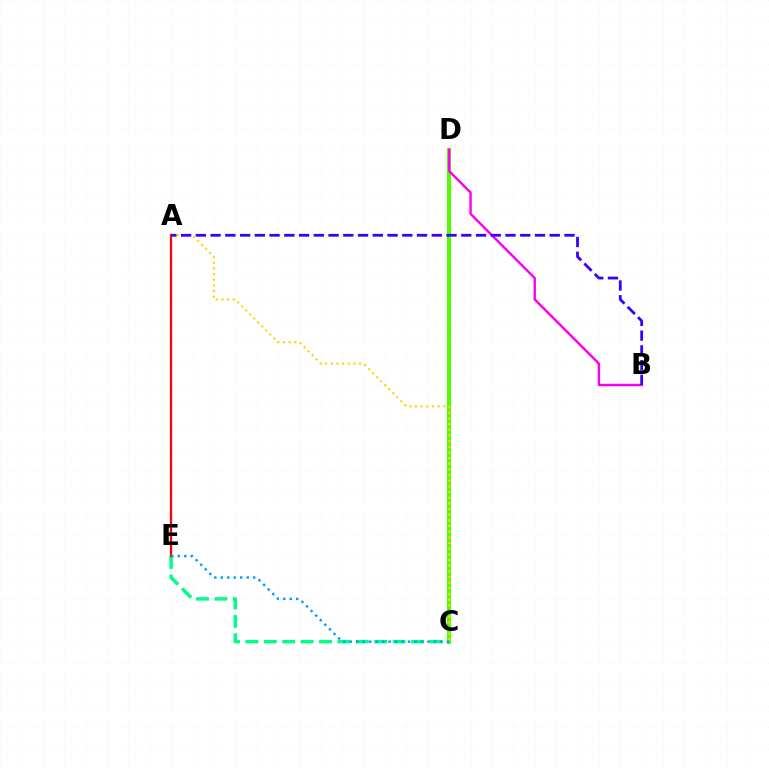{('C', 'D'): [{'color': '#4fff00', 'line_style': 'solid', 'thickness': 2.96}], ('A', 'C'): [{'color': '#ffd500', 'line_style': 'dotted', 'thickness': 1.54}], ('C', 'E'): [{'color': '#00ff86', 'line_style': 'dashed', 'thickness': 2.5}, {'color': '#009eff', 'line_style': 'dotted', 'thickness': 1.76}], ('A', 'E'): [{'color': '#ff0000', 'line_style': 'solid', 'thickness': 1.65}], ('B', 'D'): [{'color': '#ff00ed', 'line_style': 'solid', 'thickness': 1.75}], ('A', 'B'): [{'color': '#3700ff', 'line_style': 'dashed', 'thickness': 2.0}]}